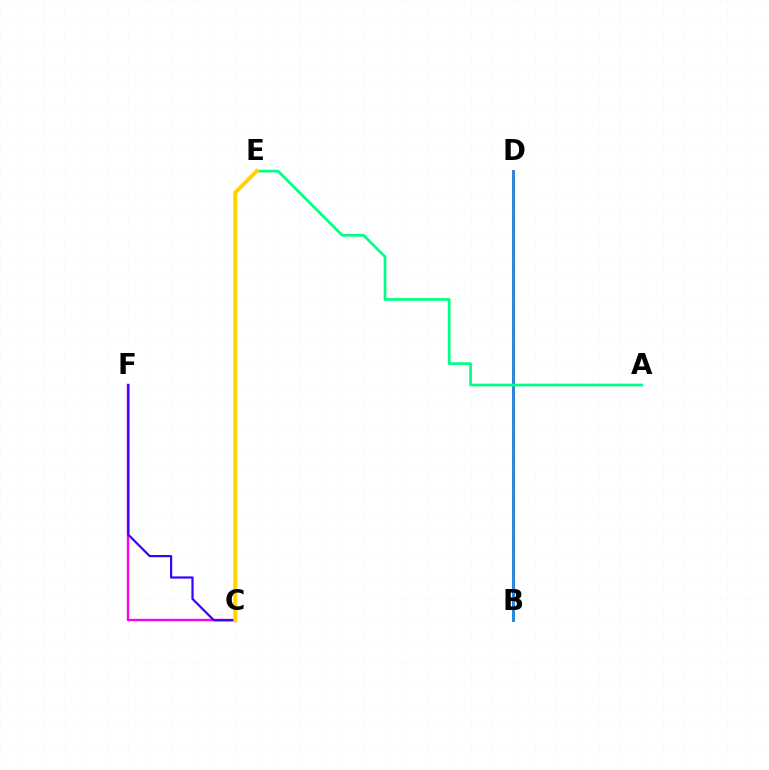{('B', 'D'): [{'color': '#ff0000', 'line_style': 'solid', 'thickness': 2.02}, {'color': '#009eff', 'line_style': 'solid', 'thickness': 1.91}], ('C', 'F'): [{'color': '#ff00ed', 'line_style': 'solid', 'thickness': 1.72}, {'color': '#3700ff', 'line_style': 'solid', 'thickness': 1.58}], ('C', 'E'): [{'color': '#4fff00', 'line_style': 'dashed', 'thickness': 1.91}, {'color': '#ffd500', 'line_style': 'solid', 'thickness': 2.86}], ('A', 'E'): [{'color': '#00ff86', 'line_style': 'solid', 'thickness': 1.95}]}